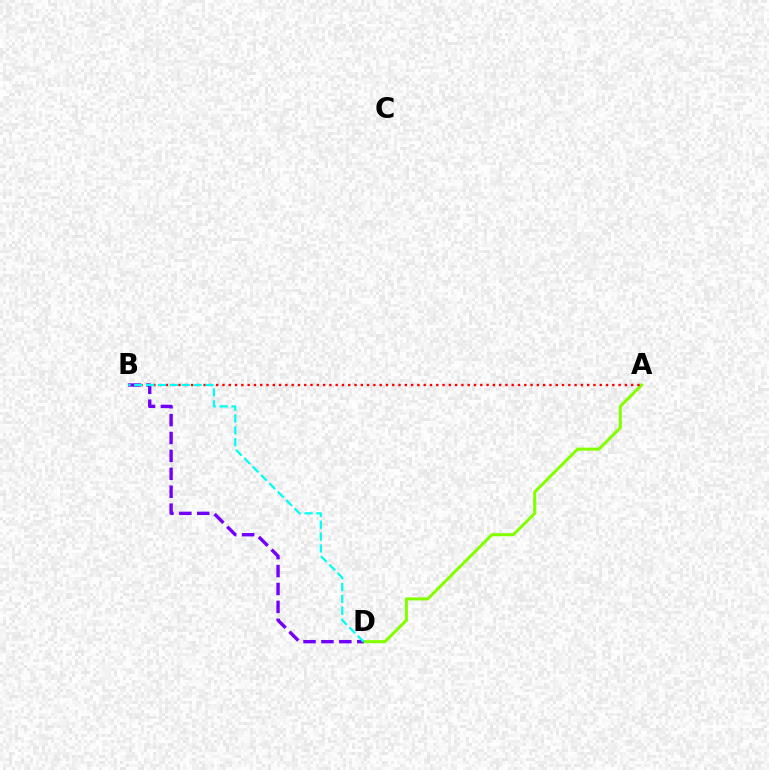{('A', 'D'): [{'color': '#84ff00', 'line_style': 'solid', 'thickness': 2.2}], ('A', 'B'): [{'color': '#ff0000', 'line_style': 'dotted', 'thickness': 1.71}], ('B', 'D'): [{'color': '#7200ff', 'line_style': 'dashed', 'thickness': 2.43}, {'color': '#00fff6', 'line_style': 'dashed', 'thickness': 1.61}]}